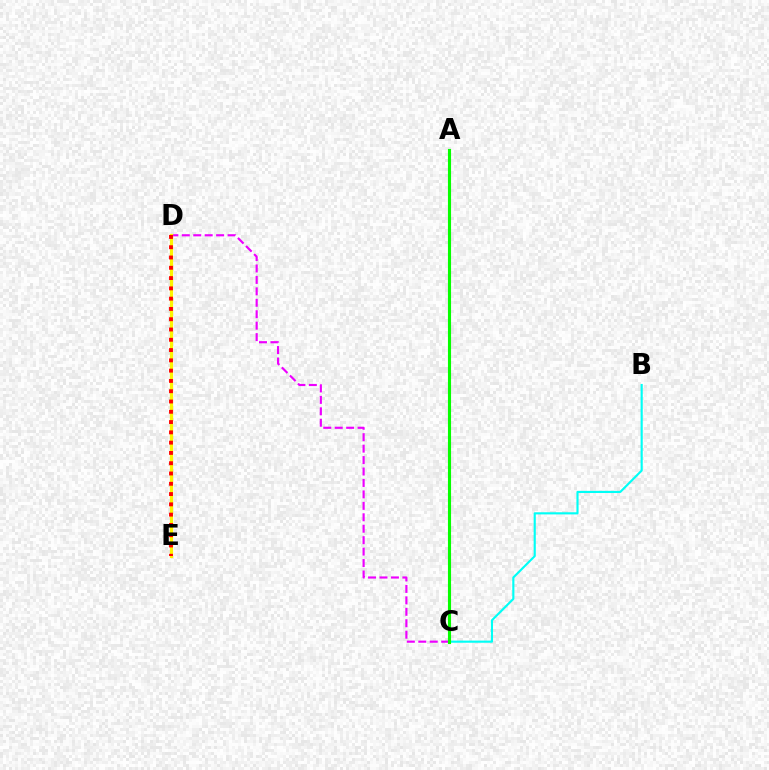{('C', 'D'): [{'color': '#ee00ff', 'line_style': 'dashed', 'thickness': 1.55}], ('D', 'E'): [{'color': '#fcf500', 'line_style': 'solid', 'thickness': 2.32}, {'color': '#ff0000', 'line_style': 'dotted', 'thickness': 2.79}], ('B', 'C'): [{'color': '#00fff6', 'line_style': 'solid', 'thickness': 1.54}], ('A', 'C'): [{'color': '#0010ff', 'line_style': 'solid', 'thickness': 2.01}, {'color': '#08ff00', 'line_style': 'solid', 'thickness': 2.24}]}